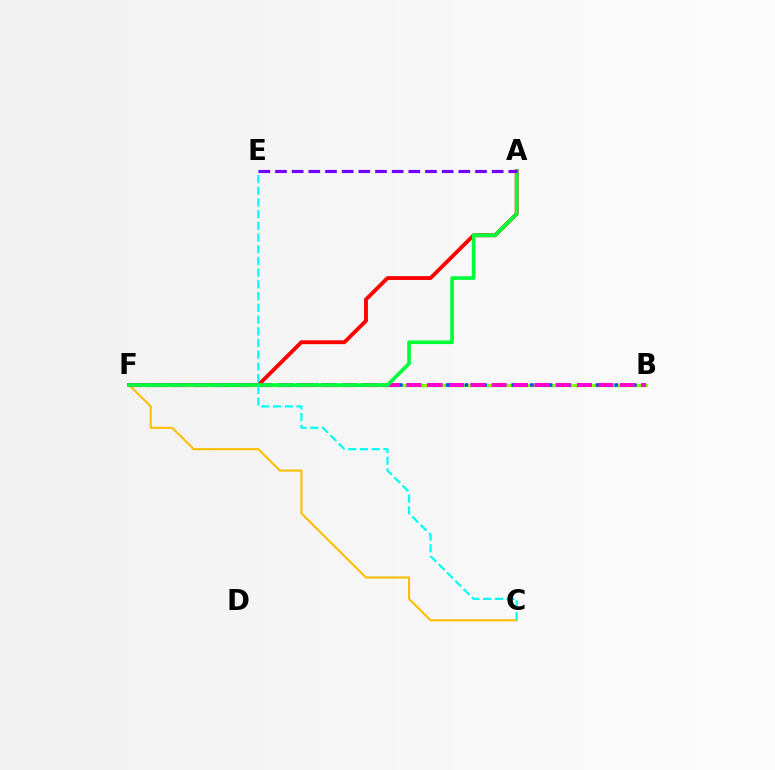{('C', 'F'): [{'color': '#ffbd00', 'line_style': 'solid', 'thickness': 1.5}], ('A', 'F'): [{'color': '#ff0000', 'line_style': 'solid', 'thickness': 2.77}, {'color': '#00ff39', 'line_style': 'solid', 'thickness': 2.63}], ('B', 'F'): [{'color': '#84ff00', 'line_style': 'solid', 'thickness': 2.39}, {'color': '#004bff', 'line_style': 'dotted', 'thickness': 2.54}, {'color': '#ff00cf', 'line_style': 'dashed', 'thickness': 2.9}], ('C', 'E'): [{'color': '#00fff6', 'line_style': 'dashed', 'thickness': 1.59}], ('A', 'E'): [{'color': '#7200ff', 'line_style': 'dashed', 'thickness': 2.26}]}